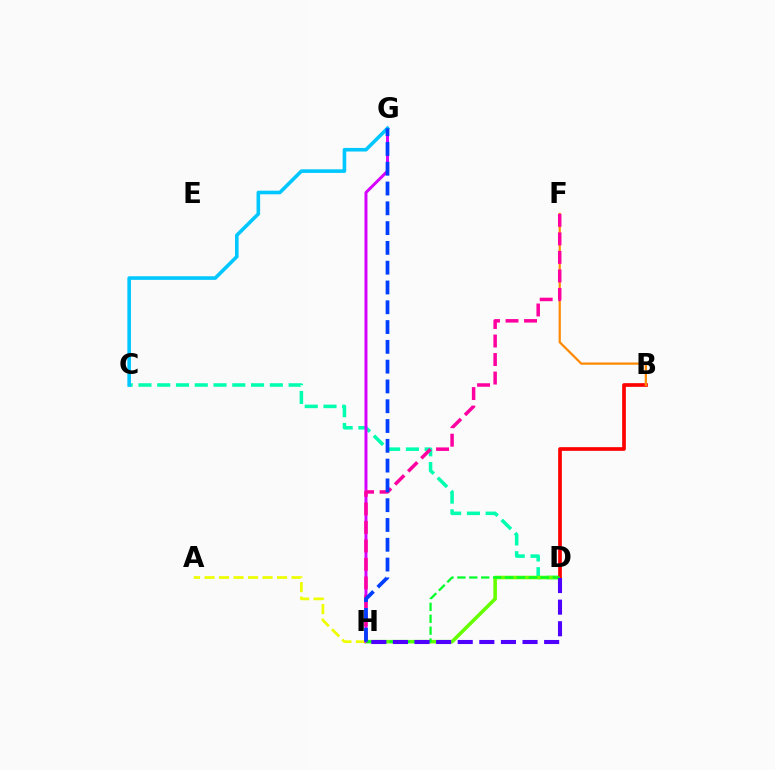{('C', 'D'): [{'color': '#00ffaf', 'line_style': 'dashed', 'thickness': 2.55}], ('D', 'H'): [{'color': '#66ff00', 'line_style': 'solid', 'thickness': 2.58}, {'color': '#00ff27', 'line_style': 'dashed', 'thickness': 1.62}, {'color': '#4f00ff', 'line_style': 'dashed', 'thickness': 2.93}], ('A', 'H'): [{'color': '#eeff00', 'line_style': 'dashed', 'thickness': 1.97}], ('G', 'H'): [{'color': '#d600ff', 'line_style': 'solid', 'thickness': 2.14}, {'color': '#003fff', 'line_style': 'dashed', 'thickness': 2.69}], ('B', 'D'): [{'color': '#ff0000', 'line_style': 'solid', 'thickness': 2.65}], ('C', 'G'): [{'color': '#00c7ff', 'line_style': 'solid', 'thickness': 2.59}], ('B', 'F'): [{'color': '#ff8800', 'line_style': 'solid', 'thickness': 1.59}], ('F', 'H'): [{'color': '#ff00a0', 'line_style': 'dashed', 'thickness': 2.52}]}